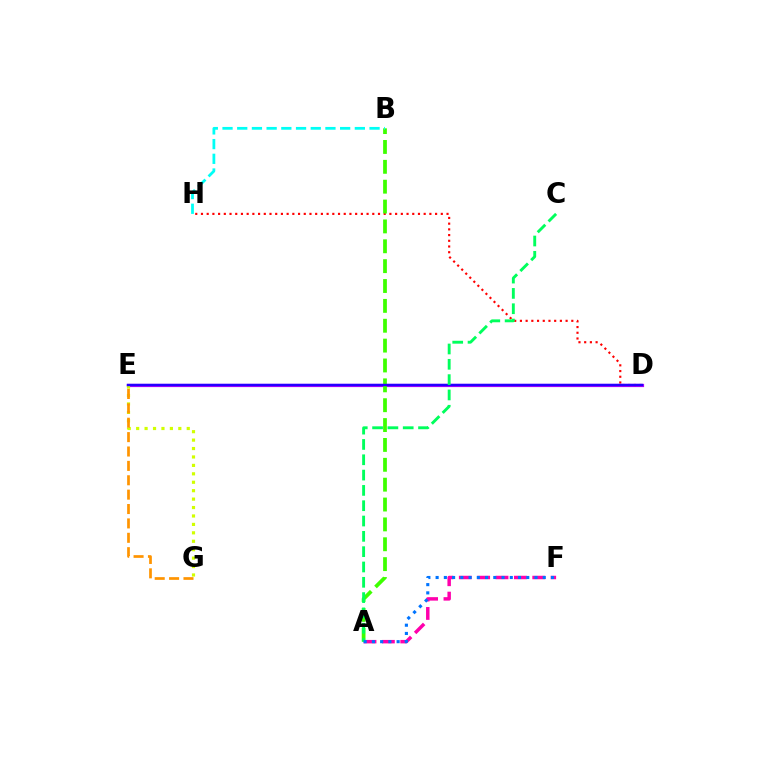{('A', 'F'): [{'color': '#ff00ac', 'line_style': 'dashed', 'thickness': 2.49}, {'color': '#0074ff', 'line_style': 'dotted', 'thickness': 2.24}], ('D', 'E'): [{'color': '#b900ff', 'line_style': 'solid', 'thickness': 2.3}, {'color': '#2500ff', 'line_style': 'solid', 'thickness': 1.75}], ('D', 'H'): [{'color': '#ff0000', 'line_style': 'dotted', 'thickness': 1.55}], ('A', 'B'): [{'color': '#3dff00', 'line_style': 'dashed', 'thickness': 2.7}], ('E', 'G'): [{'color': '#d1ff00', 'line_style': 'dotted', 'thickness': 2.29}, {'color': '#ff9400', 'line_style': 'dashed', 'thickness': 1.95}], ('A', 'C'): [{'color': '#00ff5c', 'line_style': 'dashed', 'thickness': 2.08}], ('B', 'H'): [{'color': '#00fff6', 'line_style': 'dashed', 'thickness': 2.0}]}